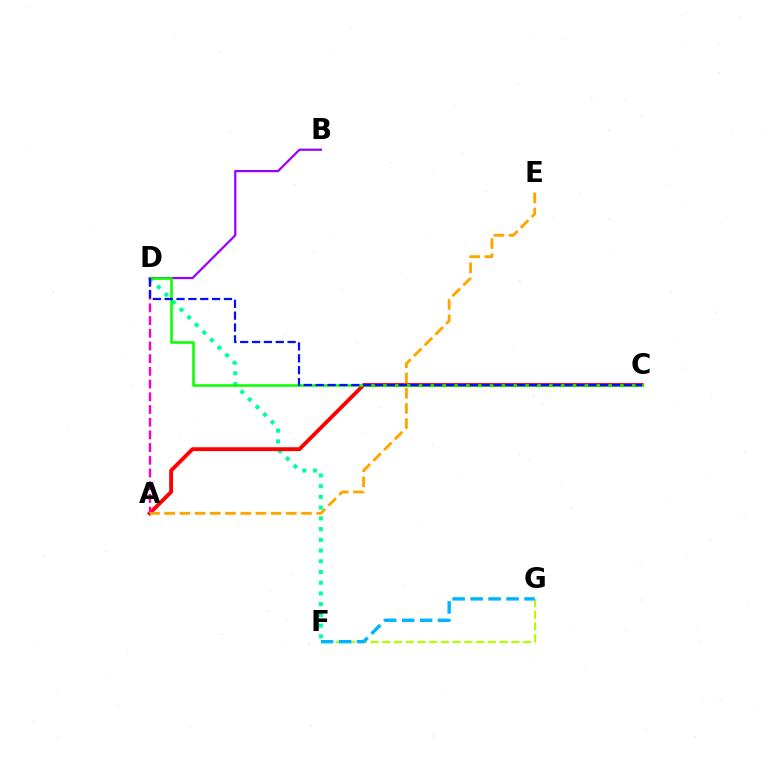{('D', 'F'): [{'color': '#00ff9d', 'line_style': 'dotted', 'thickness': 2.91}], ('A', 'C'): [{'color': '#ff0000', 'line_style': 'solid', 'thickness': 2.77}], ('B', 'D'): [{'color': '#9b00ff', 'line_style': 'solid', 'thickness': 1.6}], ('A', 'D'): [{'color': '#ff00bd', 'line_style': 'dashed', 'thickness': 1.73}], ('A', 'E'): [{'color': '#ffa500', 'line_style': 'dashed', 'thickness': 2.07}], ('F', 'G'): [{'color': '#b3ff00', 'line_style': 'dashed', 'thickness': 1.59}, {'color': '#00b5ff', 'line_style': 'dashed', 'thickness': 2.44}], ('C', 'D'): [{'color': '#08ff00', 'line_style': 'solid', 'thickness': 1.82}, {'color': '#0010ff', 'line_style': 'dashed', 'thickness': 1.61}]}